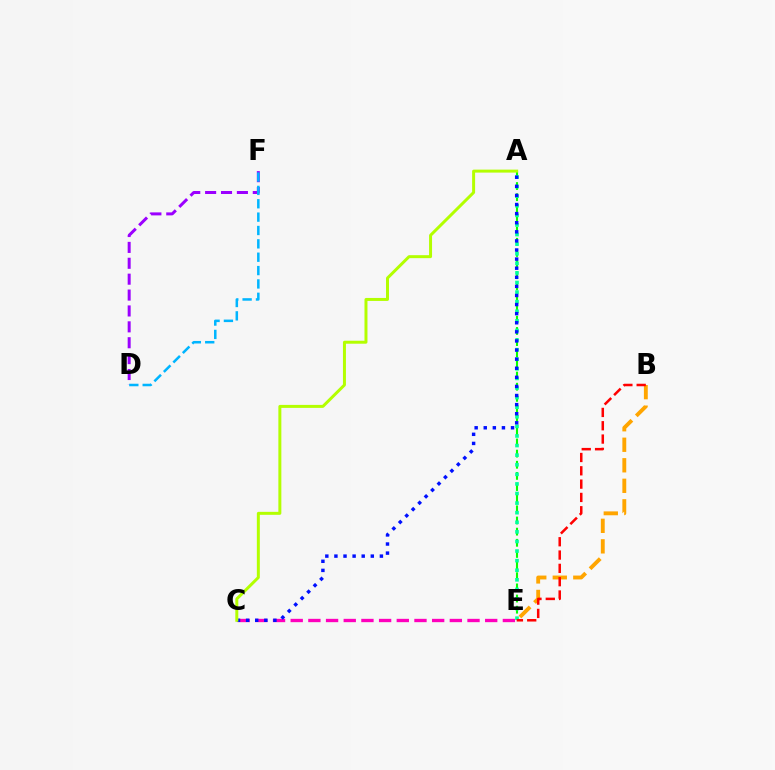{('B', 'E'): [{'color': '#ffa500', 'line_style': 'dashed', 'thickness': 2.79}, {'color': '#ff0000', 'line_style': 'dashed', 'thickness': 1.81}], ('A', 'E'): [{'color': '#08ff00', 'line_style': 'dashed', 'thickness': 1.51}, {'color': '#00ff9d', 'line_style': 'dotted', 'thickness': 2.61}], ('C', 'E'): [{'color': '#ff00bd', 'line_style': 'dashed', 'thickness': 2.4}], ('D', 'F'): [{'color': '#9b00ff', 'line_style': 'dashed', 'thickness': 2.16}, {'color': '#00b5ff', 'line_style': 'dashed', 'thickness': 1.82}], ('A', 'C'): [{'color': '#0010ff', 'line_style': 'dotted', 'thickness': 2.47}, {'color': '#b3ff00', 'line_style': 'solid', 'thickness': 2.15}]}